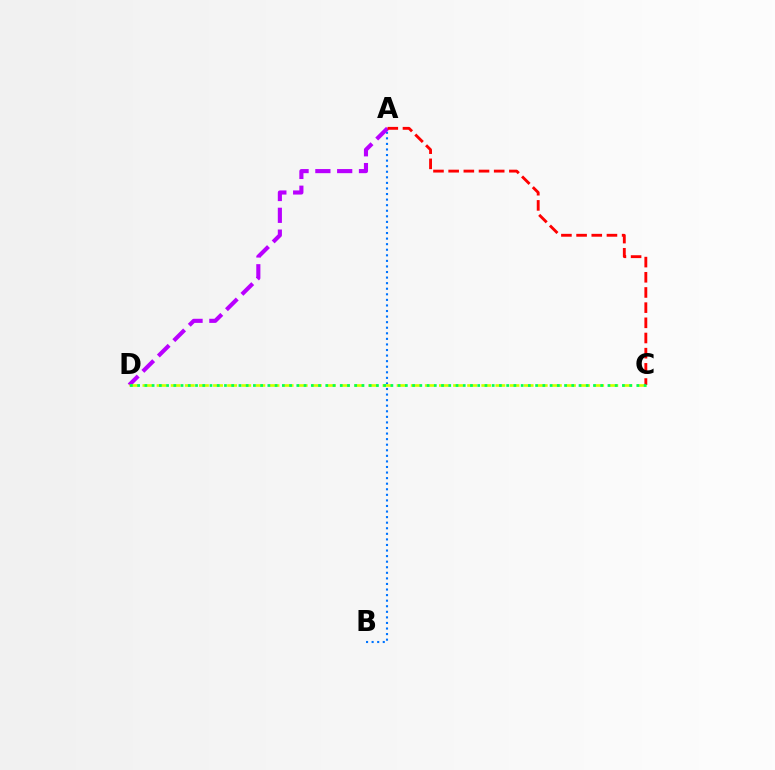{('A', 'B'): [{'color': '#0074ff', 'line_style': 'dotted', 'thickness': 1.51}], ('A', 'D'): [{'color': '#b900ff', 'line_style': 'dashed', 'thickness': 2.96}], ('C', 'D'): [{'color': '#d1ff00', 'line_style': 'dashed', 'thickness': 1.92}, {'color': '#00ff5c', 'line_style': 'dotted', 'thickness': 1.97}], ('A', 'C'): [{'color': '#ff0000', 'line_style': 'dashed', 'thickness': 2.06}]}